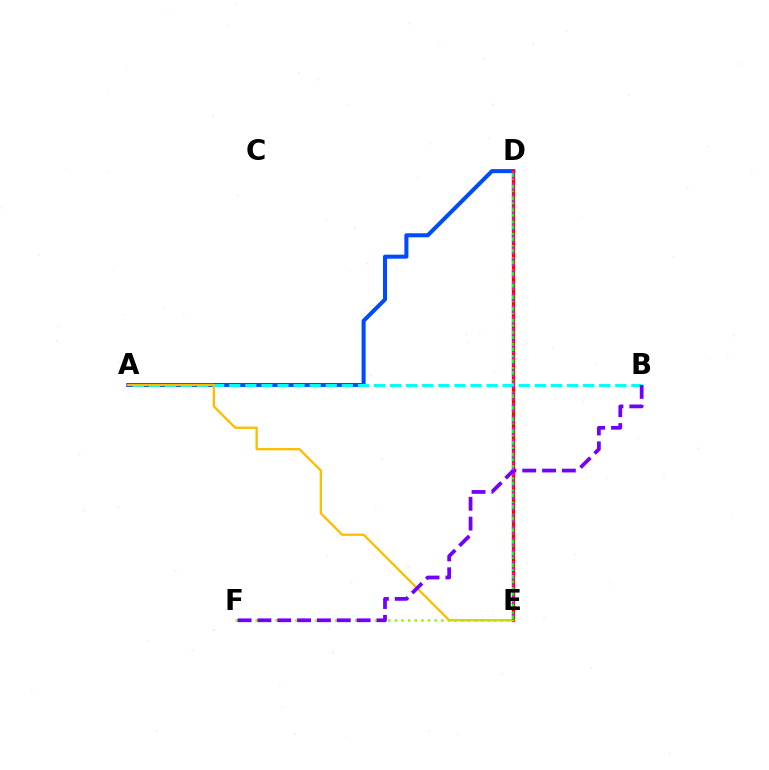{('A', 'D'): [{'color': '#004bff', 'line_style': 'solid', 'thickness': 2.91}], ('D', 'E'): [{'color': '#ff0000', 'line_style': 'solid', 'thickness': 2.35}, {'color': '#00ff39', 'line_style': 'dashed', 'thickness': 1.66}, {'color': '#ff00cf', 'line_style': 'dotted', 'thickness': 1.58}], ('A', 'B'): [{'color': '#00fff6', 'line_style': 'dashed', 'thickness': 2.19}], ('A', 'E'): [{'color': '#ffbd00', 'line_style': 'solid', 'thickness': 1.67}], ('E', 'F'): [{'color': '#84ff00', 'line_style': 'dotted', 'thickness': 1.8}], ('B', 'F'): [{'color': '#7200ff', 'line_style': 'dashed', 'thickness': 2.7}]}